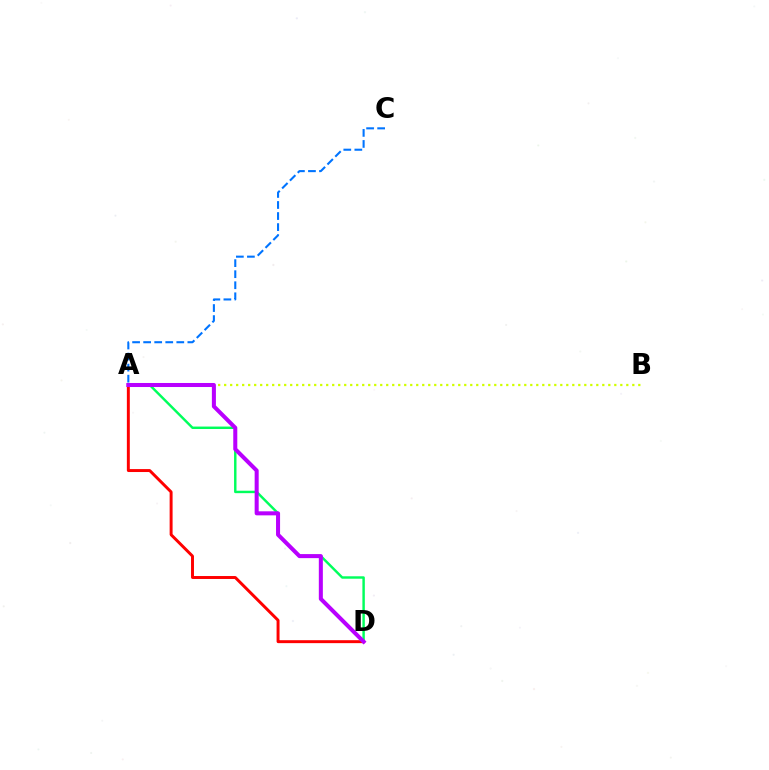{('A', 'D'): [{'color': '#00ff5c', 'line_style': 'solid', 'thickness': 1.76}, {'color': '#ff0000', 'line_style': 'solid', 'thickness': 2.12}, {'color': '#b900ff', 'line_style': 'solid', 'thickness': 2.9}], ('A', 'C'): [{'color': '#0074ff', 'line_style': 'dashed', 'thickness': 1.5}], ('A', 'B'): [{'color': '#d1ff00', 'line_style': 'dotted', 'thickness': 1.63}]}